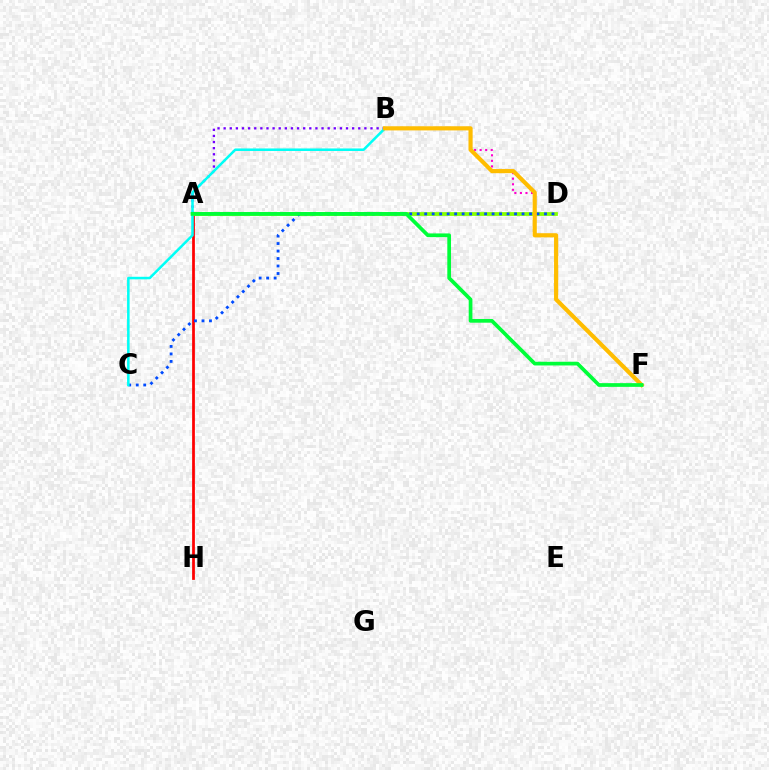{('A', 'H'): [{'color': '#ff0000', 'line_style': 'solid', 'thickness': 1.98}], ('B', 'D'): [{'color': '#ff00cf', 'line_style': 'dotted', 'thickness': 1.51}], ('A', 'B'): [{'color': '#7200ff', 'line_style': 'dotted', 'thickness': 1.66}], ('A', 'D'): [{'color': '#84ff00', 'line_style': 'solid', 'thickness': 2.72}], ('C', 'D'): [{'color': '#004bff', 'line_style': 'dotted', 'thickness': 2.03}], ('B', 'C'): [{'color': '#00fff6', 'line_style': 'solid', 'thickness': 1.82}], ('B', 'F'): [{'color': '#ffbd00', 'line_style': 'solid', 'thickness': 2.98}], ('A', 'F'): [{'color': '#00ff39', 'line_style': 'solid', 'thickness': 2.67}]}